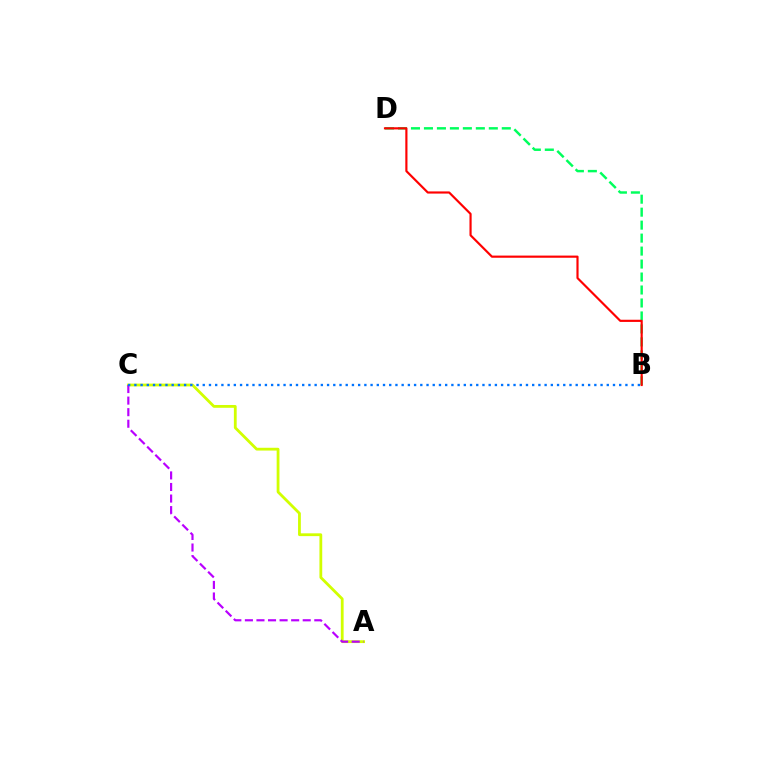{('A', 'C'): [{'color': '#d1ff00', 'line_style': 'solid', 'thickness': 2.01}, {'color': '#b900ff', 'line_style': 'dashed', 'thickness': 1.57}], ('B', 'D'): [{'color': '#00ff5c', 'line_style': 'dashed', 'thickness': 1.76}, {'color': '#ff0000', 'line_style': 'solid', 'thickness': 1.56}], ('B', 'C'): [{'color': '#0074ff', 'line_style': 'dotted', 'thickness': 1.69}]}